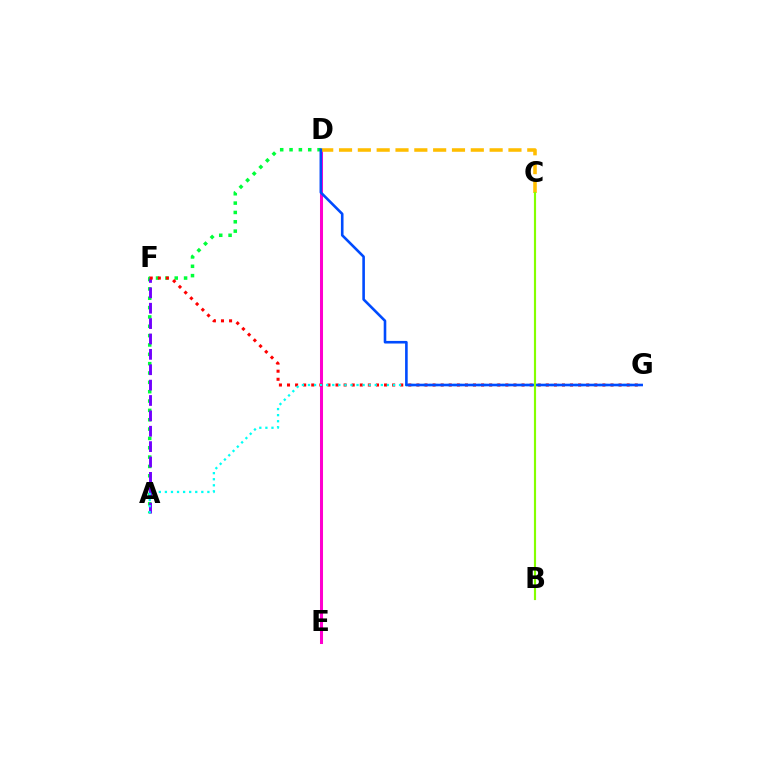{('D', 'E'): [{'color': '#ff00cf', 'line_style': 'solid', 'thickness': 2.18}], ('A', 'D'): [{'color': '#00ff39', 'line_style': 'dotted', 'thickness': 2.54}], ('A', 'F'): [{'color': '#7200ff', 'line_style': 'dashed', 'thickness': 2.09}], ('F', 'G'): [{'color': '#ff0000', 'line_style': 'dotted', 'thickness': 2.2}], ('A', 'G'): [{'color': '#00fff6', 'line_style': 'dotted', 'thickness': 1.65}], ('C', 'D'): [{'color': '#ffbd00', 'line_style': 'dashed', 'thickness': 2.56}], ('D', 'G'): [{'color': '#004bff', 'line_style': 'solid', 'thickness': 1.88}], ('B', 'C'): [{'color': '#84ff00', 'line_style': 'solid', 'thickness': 1.55}]}